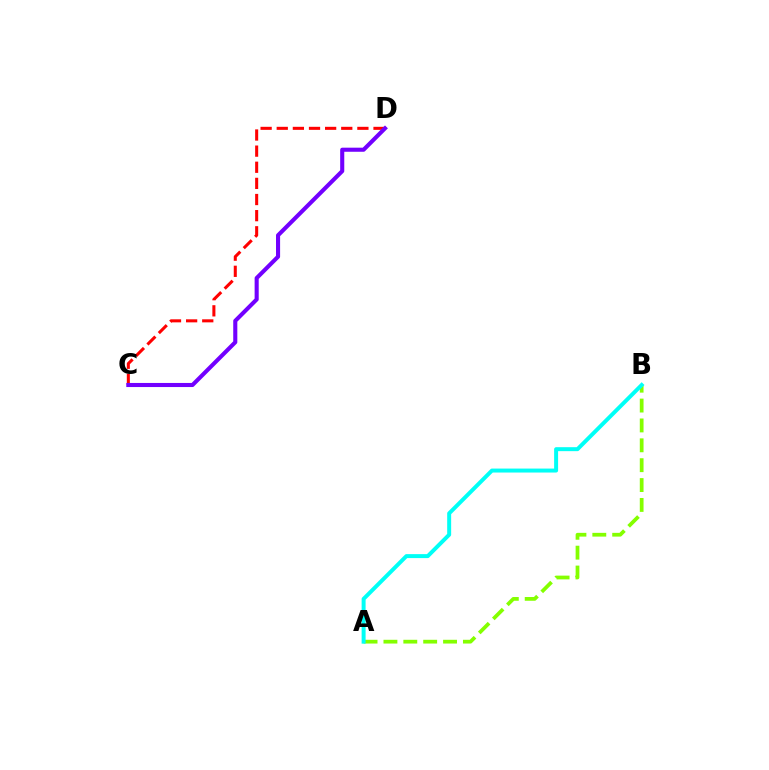{('C', 'D'): [{'color': '#ff0000', 'line_style': 'dashed', 'thickness': 2.19}, {'color': '#7200ff', 'line_style': 'solid', 'thickness': 2.94}], ('A', 'B'): [{'color': '#84ff00', 'line_style': 'dashed', 'thickness': 2.7}, {'color': '#00fff6', 'line_style': 'solid', 'thickness': 2.86}]}